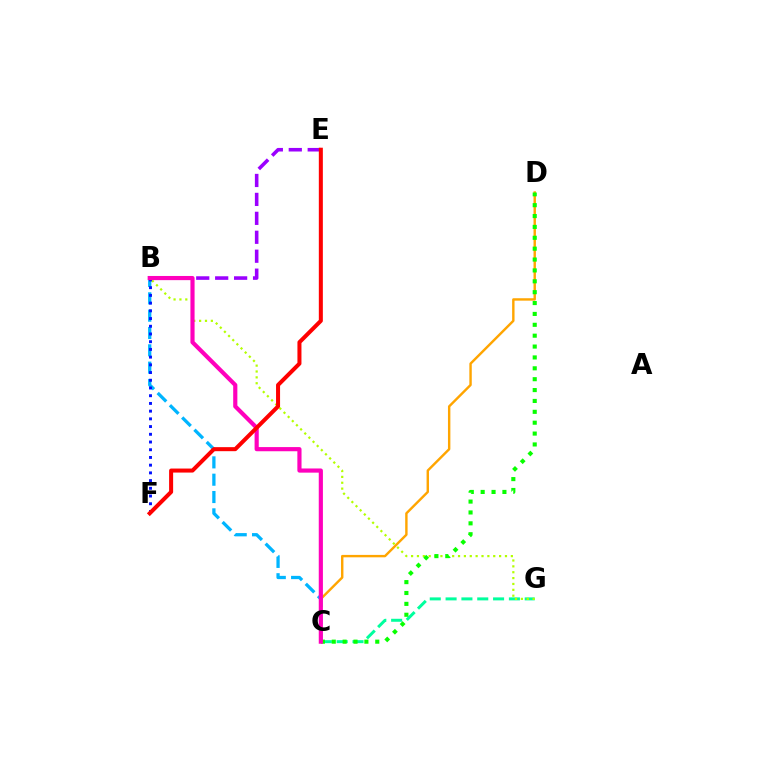{('C', 'D'): [{'color': '#ffa500', 'line_style': 'solid', 'thickness': 1.74}, {'color': '#08ff00', 'line_style': 'dotted', 'thickness': 2.96}], ('C', 'G'): [{'color': '#00ff9d', 'line_style': 'dashed', 'thickness': 2.15}], ('B', 'G'): [{'color': '#b3ff00', 'line_style': 'dotted', 'thickness': 1.59}], ('B', 'C'): [{'color': '#00b5ff', 'line_style': 'dashed', 'thickness': 2.35}, {'color': '#ff00bd', 'line_style': 'solid', 'thickness': 3.0}], ('B', 'E'): [{'color': '#9b00ff', 'line_style': 'dashed', 'thickness': 2.57}], ('B', 'F'): [{'color': '#0010ff', 'line_style': 'dotted', 'thickness': 2.1}], ('E', 'F'): [{'color': '#ff0000', 'line_style': 'solid', 'thickness': 2.9}]}